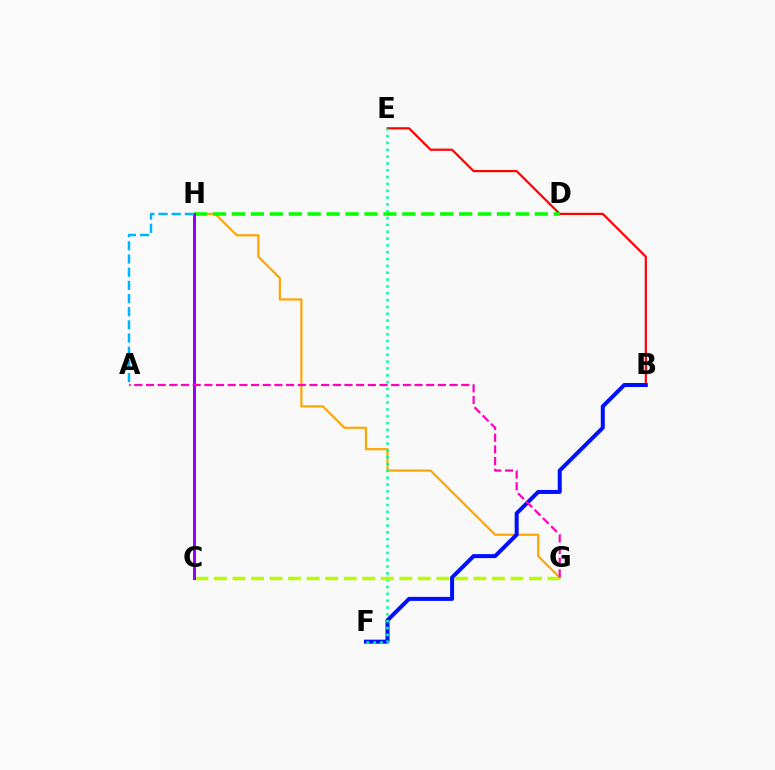{('B', 'E'): [{'color': '#ff0000', 'line_style': 'solid', 'thickness': 1.59}], ('G', 'H'): [{'color': '#ffa500', 'line_style': 'solid', 'thickness': 1.57}], ('B', 'F'): [{'color': '#0010ff', 'line_style': 'solid', 'thickness': 2.89}], ('E', 'F'): [{'color': '#00ff9d', 'line_style': 'dotted', 'thickness': 1.86}], ('D', 'H'): [{'color': '#08ff00', 'line_style': 'dashed', 'thickness': 2.57}], ('C', 'G'): [{'color': '#b3ff00', 'line_style': 'dashed', 'thickness': 2.52}], ('C', 'H'): [{'color': '#9b00ff', 'line_style': 'solid', 'thickness': 2.17}], ('A', 'H'): [{'color': '#00b5ff', 'line_style': 'dashed', 'thickness': 1.79}], ('A', 'G'): [{'color': '#ff00bd', 'line_style': 'dashed', 'thickness': 1.59}]}